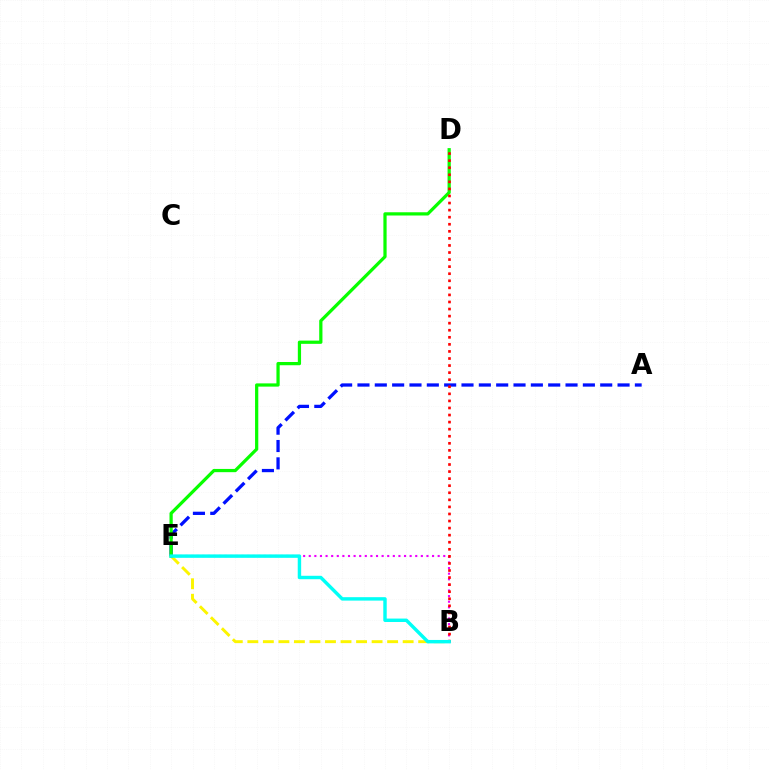{('B', 'E'): [{'color': '#fcf500', 'line_style': 'dashed', 'thickness': 2.11}, {'color': '#ee00ff', 'line_style': 'dotted', 'thickness': 1.52}, {'color': '#00fff6', 'line_style': 'solid', 'thickness': 2.47}], ('A', 'E'): [{'color': '#0010ff', 'line_style': 'dashed', 'thickness': 2.36}], ('D', 'E'): [{'color': '#08ff00', 'line_style': 'solid', 'thickness': 2.33}], ('B', 'D'): [{'color': '#ff0000', 'line_style': 'dotted', 'thickness': 1.92}]}